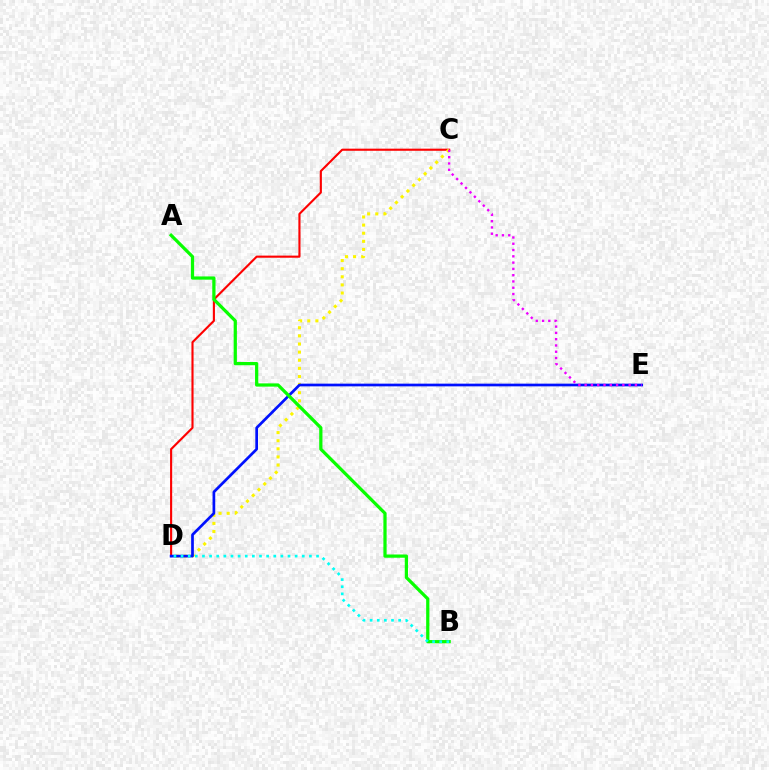{('C', 'D'): [{'color': '#ff0000', 'line_style': 'solid', 'thickness': 1.53}, {'color': '#fcf500', 'line_style': 'dotted', 'thickness': 2.21}], ('D', 'E'): [{'color': '#0010ff', 'line_style': 'solid', 'thickness': 1.95}], ('A', 'B'): [{'color': '#08ff00', 'line_style': 'solid', 'thickness': 2.33}], ('B', 'D'): [{'color': '#00fff6', 'line_style': 'dotted', 'thickness': 1.94}], ('C', 'E'): [{'color': '#ee00ff', 'line_style': 'dotted', 'thickness': 1.71}]}